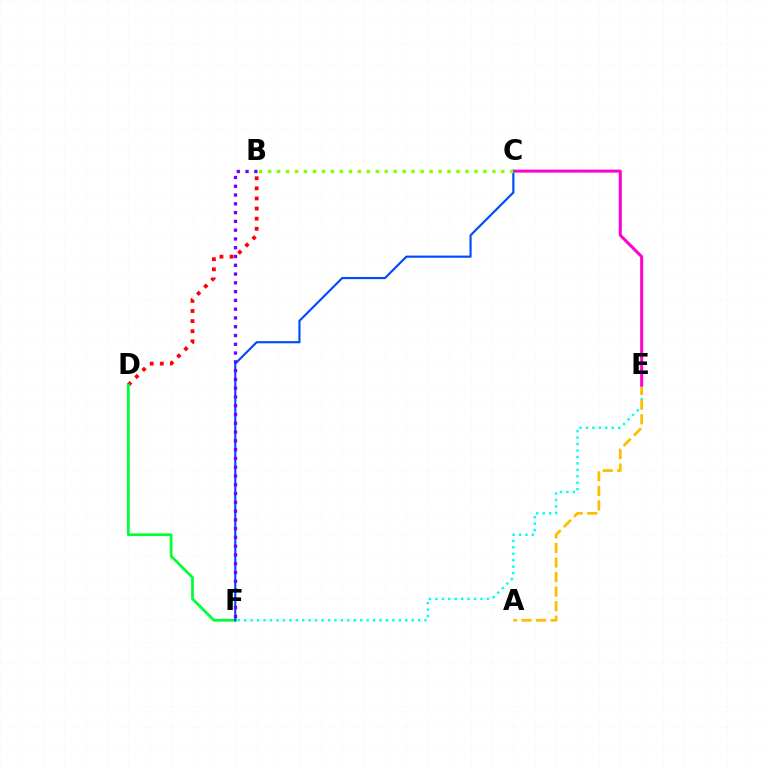{('B', 'D'): [{'color': '#ff0000', 'line_style': 'dotted', 'thickness': 2.75}], ('E', 'F'): [{'color': '#00fff6', 'line_style': 'dotted', 'thickness': 1.75}], ('A', 'E'): [{'color': '#ffbd00', 'line_style': 'dashed', 'thickness': 1.98}], ('C', 'E'): [{'color': '#ff00cf', 'line_style': 'solid', 'thickness': 2.18}], ('D', 'F'): [{'color': '#00ff39', 'line_style': 'solid', 'thickness': 1.98}], ('C', 'F'): [{'color': '#004bff', 'line_style': 'solid', 'thickness': 1.55}], ('B', 'F'): [{'color': '#7200ff', 'line_style': 'dotted', 'thickness': 2.39}], ('B', 'C'): [{'color': '#84ff00', 'line_style': 'dotted', 'thickness': 2.44}]}